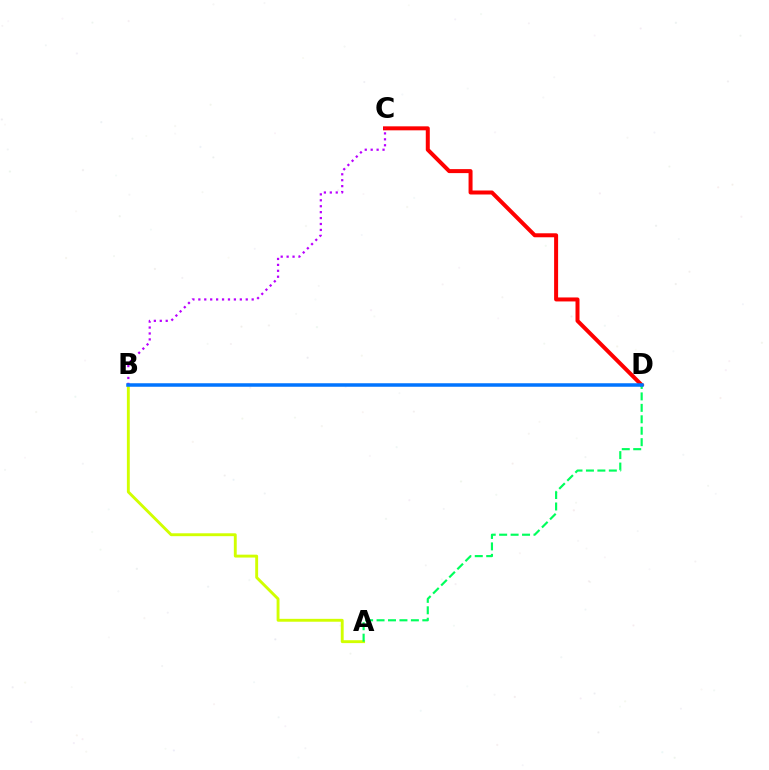{('C', 'D'): [{'color': '#ff0000', 'line_style': 'solid', 'thickness': 2.87}], ('A', 'B'): [{'color': '#d1ff00', 'line_style': 'solid', 'thickness': 2.08}], ('B', 'C'): [{'color': '#b900ff', 'line_style': 'dotted', 'thickness': 1.61}], ('A', 'D'): [{'color': '#00ff5c', 'line_style': 'dashed', 'thickness': 1.55}], ('B', 'D'): [{'color': '#0074ff', 'line_style': 'solid', 'thickness': 2.52}]}